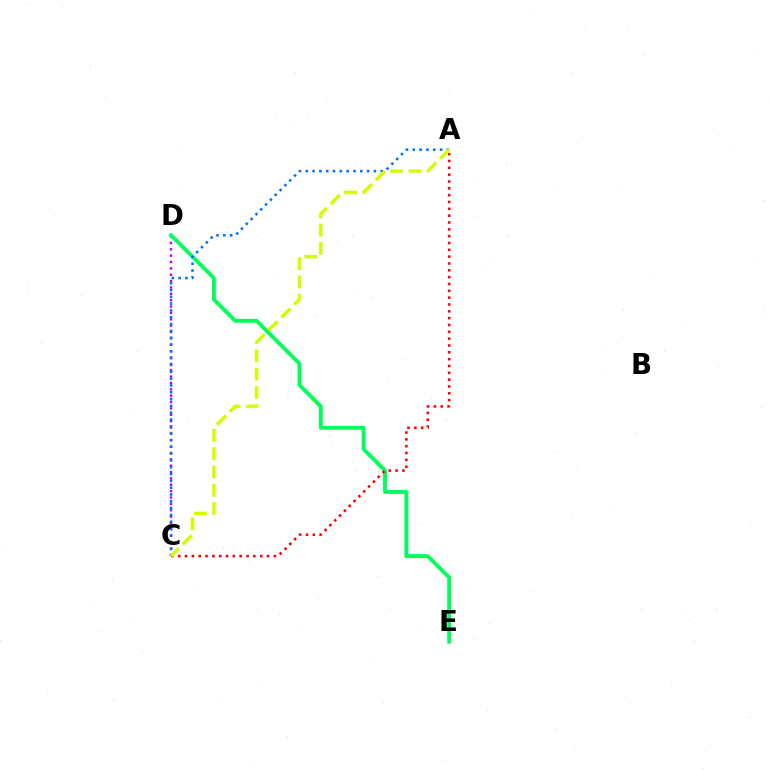{('C', 'D'): [{'color': '#b900ff', 'line_style': 'dotted', 'thickness': 1.73}], ('D', 'E'): [{'color': '#00ff5c', 'line_style': 'solid', 'thickness': 2.79}], ('A', 'C'): [{'color': '#0074ff', 'line_style': 'dotted', 'thickness': 1.85}, {'color': '#ff0000', 'line_style': 'dotted', 'thickness': 1.86}, {'color': '#d1ff00', 'line_style': 'dashed', 'thickness': 2.49}]}